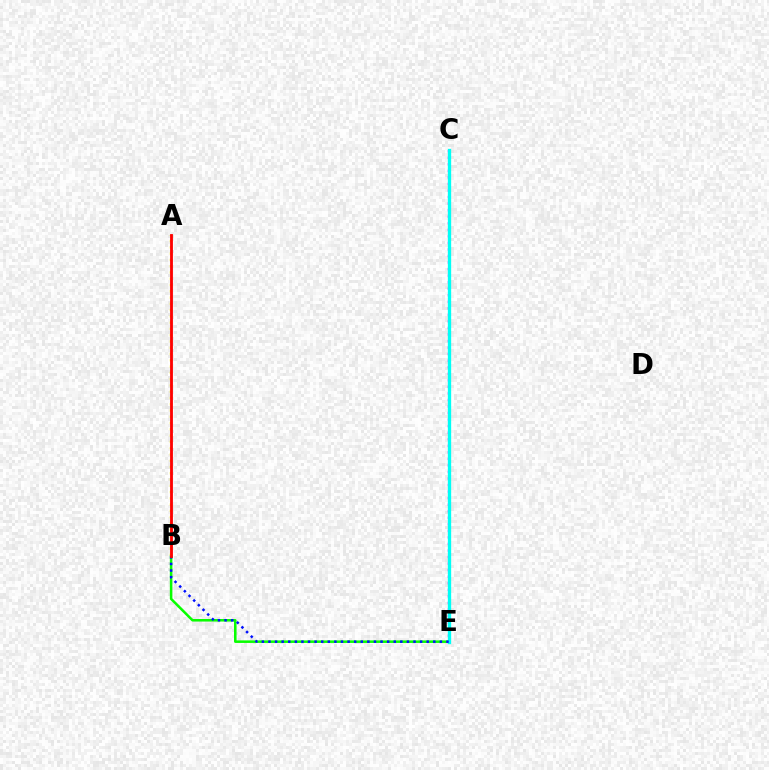{('B', 'E'): [{'color': '#08ff00', 'line_style': 'solid', 'thickness': 1.83}, {'color': '#0010ff', 'line_style': 'dotted', 'thickness': 1.79}], ('C', 'E'): [{'color': '#ee00ff', 'line_style': 'dotted', 'thickness': 1.78}, {'color': '#00fff6', 'line_style': 'solid', 'thickness': 2.39}], ('A', 'B'): [{'color': '#fcf500', 'line_style': 'dotted', 'thickness': 1.7}, {'color': '#ff0000', 'line_style': 'solid', 'thickness': 2.04}]}